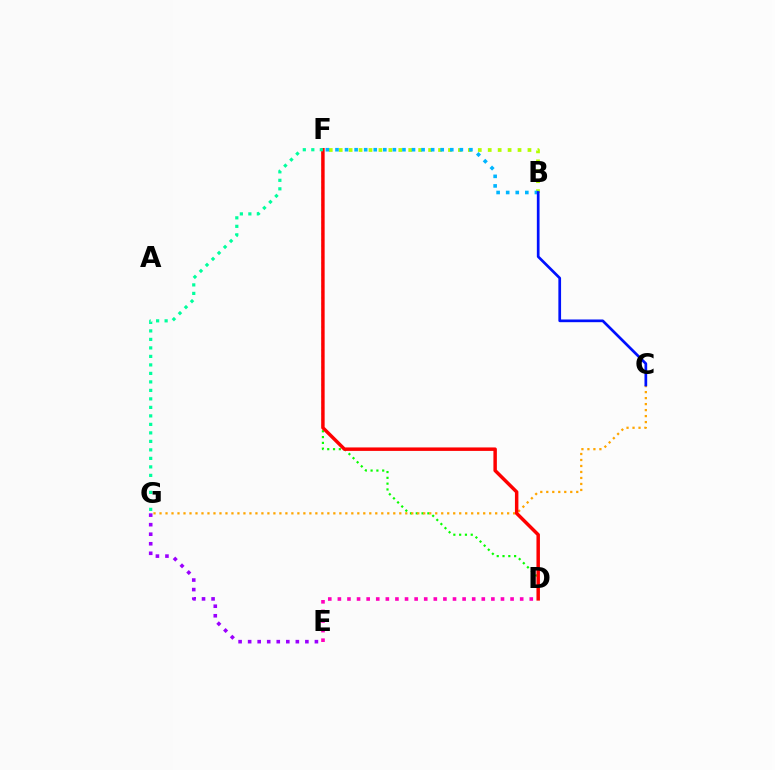{('B', 'F'): [{'color': '#b3ff00', 'line_style': 'dotted', 'thickness': 2.7}, {'color': '#00b5ff', 'line_style': 'dotted', 'thickness': 2.6}], ('D', 'F'): [{'color': '#08ff00', 'line_style': 'dotted', 'thickness': 1.58}, {'color': '#ff0000', 'line_style': 'solid', 'thickness': 2.5}], ('C', 'G'): [{'color': '#ffa500', 'line_style': 'dotted', 'thickness': 1.63}], ('E', 'G'): [{'color': '#9b00ff', 'line_style': 'dotted', 'thickness': 2.59}], ('D', 'E'): [{'color': '#ff00bd', 'line_style': 'dotted', 'thickness': 2.61}], ('B', 'C'): [{'color': '#0010ff', 'line_style': 'solid', 'thickness': 1.95}], ('F', 'G'): [{'color': '#00ff9d', 'line_style': 'dotted', 'thickness': 2.31}]}